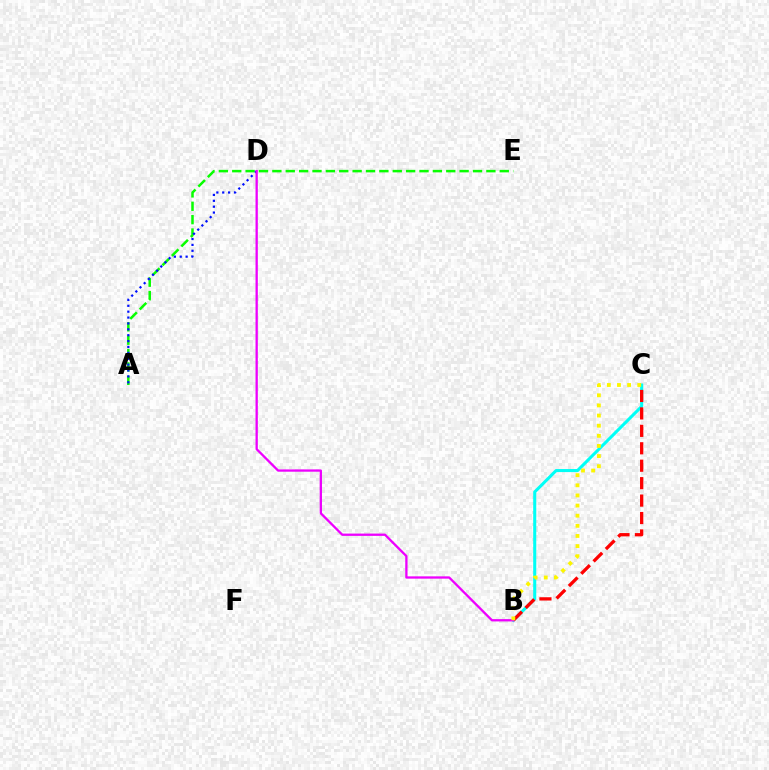{('A', 'E'): [{'color': '#08ff00', 'line_style': 'dashed', 'thickness': 1.82}], ('A', 'D'): [{'color': '#0010ff', 'line_style': 'dotted', 'thickness': 1.6}], ('B', 'C'): [{'color': '#00fff6', 'line_style': 'solid', 'thickness': 2.2}, {'color': '#ff0000', 'line_style': 'dashed', 'thickness': 2.37}, {'color': '#fcf500', 'line_style': 'dotted', 'thickness': 2.75}], ('B', 'D'): [{'color': '#ee00ff', 'line_style': 'solid', 'thickness': 1.66}]}